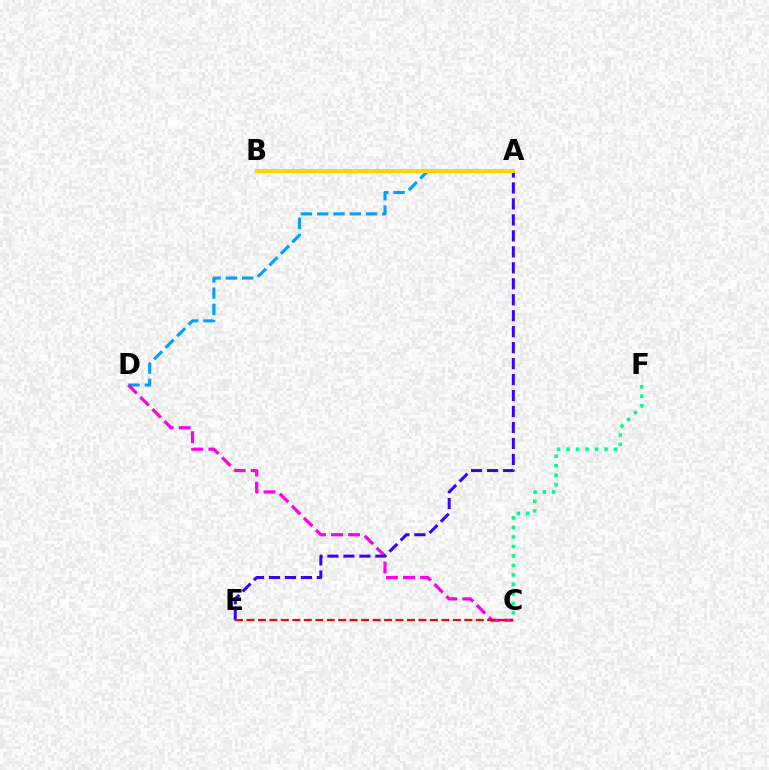{('A', 'D'): [{'color': '#009eff', 'line_style': 'dashed', 'thickness': 2.21}], ('C', 'D'): [{'color': '#ff00ed', 'line_style': 'dashed', 'thickness': 2.32}], ('A', 'E'): [{'color': '#3700ff', 'line_style': 'dashed', 'thickness': 2.17}], ('C', 'F'): [{'color': '#00ff86', 'line_style': 'dotted', 'thickness': 2.58}], ('A', 'B'): [{'color': '#4fff00', 'line_style': 'dotted', 'thickness': 2.7}, {'color': '#ffd500', 'line_style': 'solid', 'thickness': 2.87}], ('C', 'E'): [{'color': '#ff0000', 'line_style': 'dashed', 'thickness': 1.56}]}